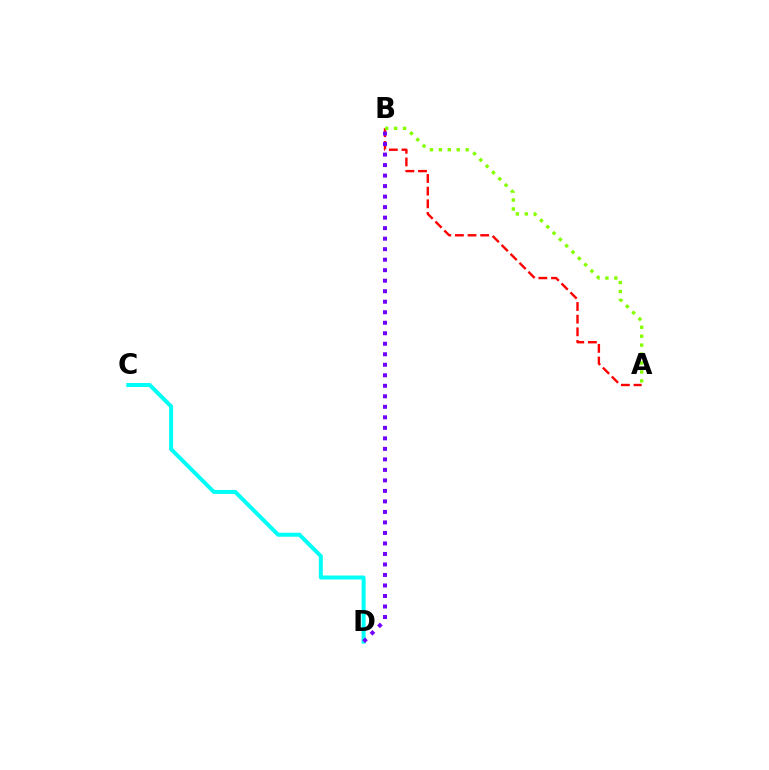{('A', 'B'): [{'color': '#ff0000', 'line_style': 'dashed', 'thickness': 1.72}, {'color': '#84ff00', 'line_style': 'dotted', 'thickness': 2.43}], ('C', 'D'): [{'color': '#00fff6', 'line_style': 'solid', 'thickness': 2.87}], ('B', 'D'): [{'color': '#7200ff', 'line_style': 'dotted', 'thickness': 2.86}]}